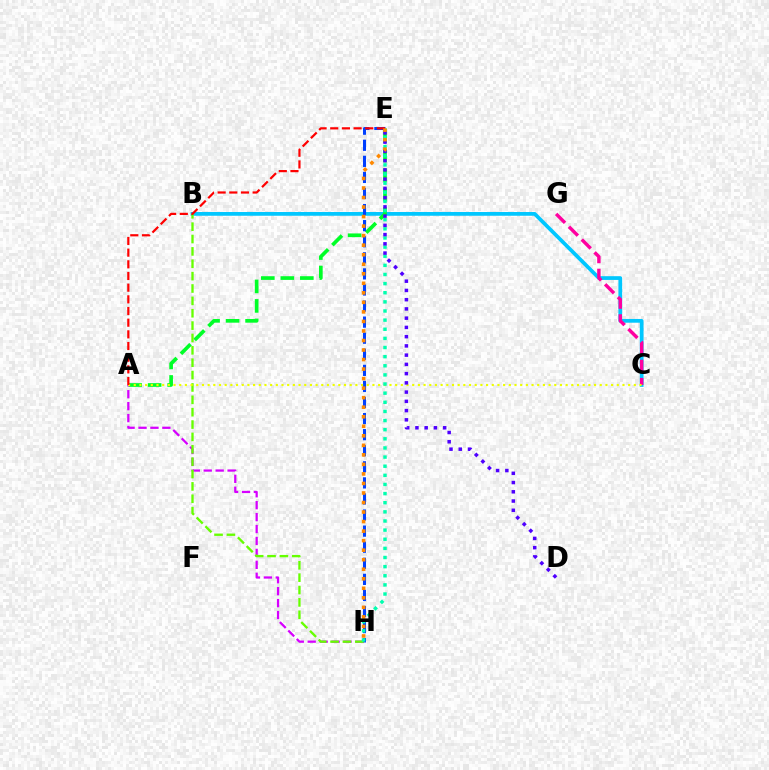{('B', 'C'): [{'color': '#00c7ff', 'line_style': 'solid', 'thickness': 2.69}], ('C', 'G'): [{'color': '#ff00a0', 'line_style': 'dashed', 'thickness': 2.46}], ('A', 'E'): [{'color': '#00ff27', 'line_style': 'dashed', 'thickness': 2.65}, {'color': '#ff0000', 'line_style': 'dashed', 'thickness': 1.59}], ('A', 'H'): [{'color': '#d600ff', 'line_style': 'dashed', 'thickness': 1.62}], ('E', 'H'): [{'color': '#003fff', 'line_style': 'dashed', 'thickness': 2.18}, {'color': '#00ffaf', 'line_style': 'dotted', 'thickness': 2.48}, {'color': '#ff8800', 'line_style': 'dotted', 'thickness': 2.59}], ('B', 'H'): [{'color': '#66ff00', 'line_style': 'dashed', 'thickness': 1.68}], ('A', 'C'): [{'color': '#eeff00', 'line_style': 'dotted', 'thickness': 1.54}], ('D', 'E'): [{'color': '#4f00ff', 'line_style': 'dotted', 'thickness': 2.51}]}